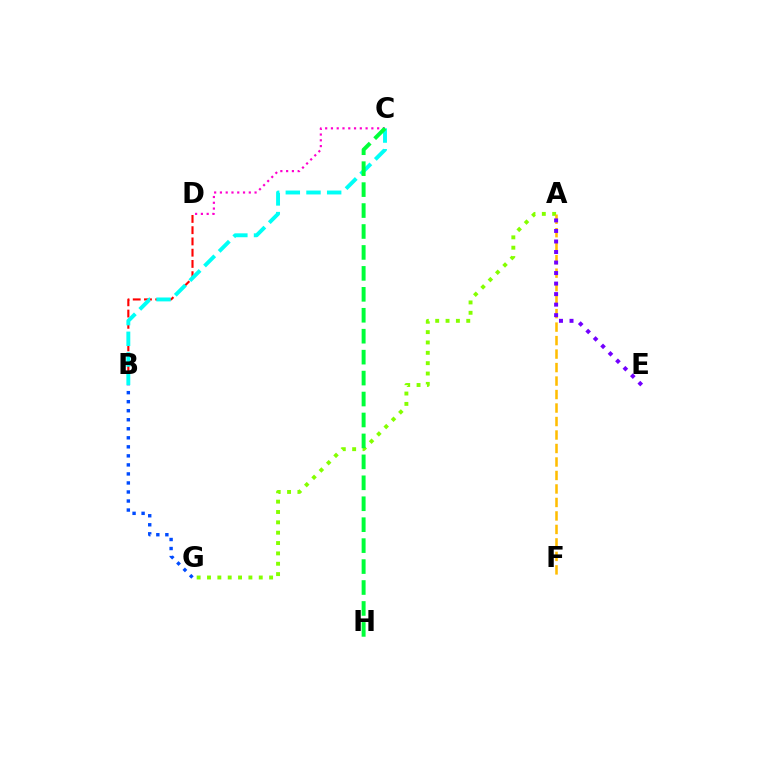{('A', 'G'): [{'color': '#84ff00', 'line_style': 'dotted', 'thickness': 2.81}], ('B', 'D'): [{'color': '#ff0000', 'line_style': 'dashed', 'thickness': 1.53}], ('C', 'D'): [{'color': '#ff00cf', 'line_style': 'dotted', 'thickness': 1.57}], ('B', 'C'): [{'color': '#00fff6', 'line_style': 'dashed', 'thickness': 2.81}], ('A', 'F'): [{'color': '#ffbd00', 'line_style': 'dashed', 'thickness': 1.83}], ('A', 'E'): [{'color': '#7200ff', 'line_style': 'dotted', 'thickness': 2.86}], ('B', 'G'): [{'color': '#004bff', 'line_style': 'dotted', 'thickness': 2.45}], ('C', 'H'): [{'color': '#00ff39', 'line_style': 'dashed', 'thickness': 2.84}]}